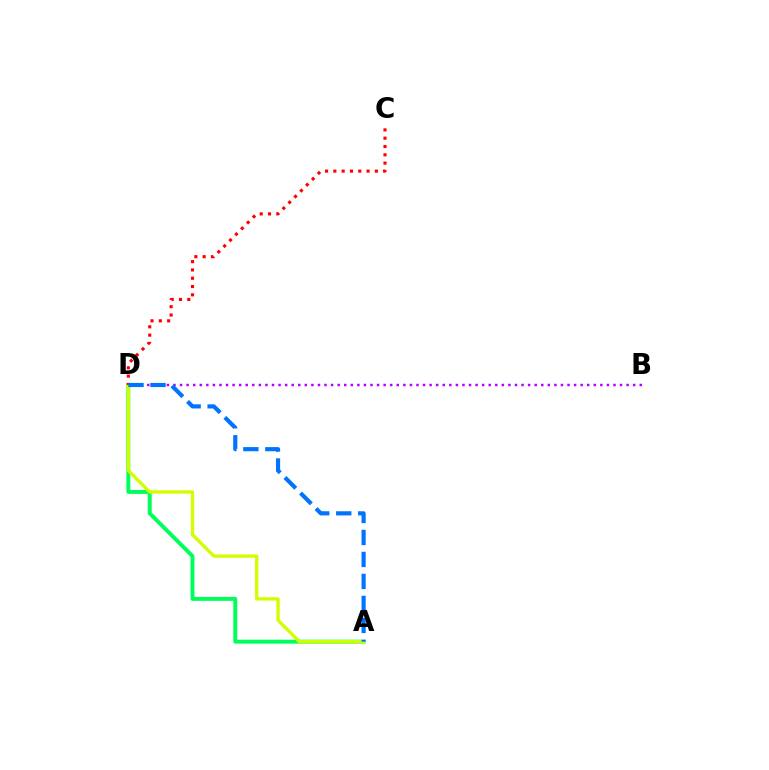{('B', 'D'): [{'color': '#b900ff', 'line_style': 'dotted', 'thickness': 1.78}], ('A', 'D'): [{'color': '#00ff5c', 'line_style': 'solid', 'thickness': 2.83}, {'color': '#d1ff00', 'line_style': 'solid', 'thickness': 2.41}, {'color': '#0074ff', 'line_style': 'dashed', 'thickness': 2.99}], ('C', 'D'): [{'color': '#ff0000', 'line_style': 'dotted', 'thickness': 2.26}]}